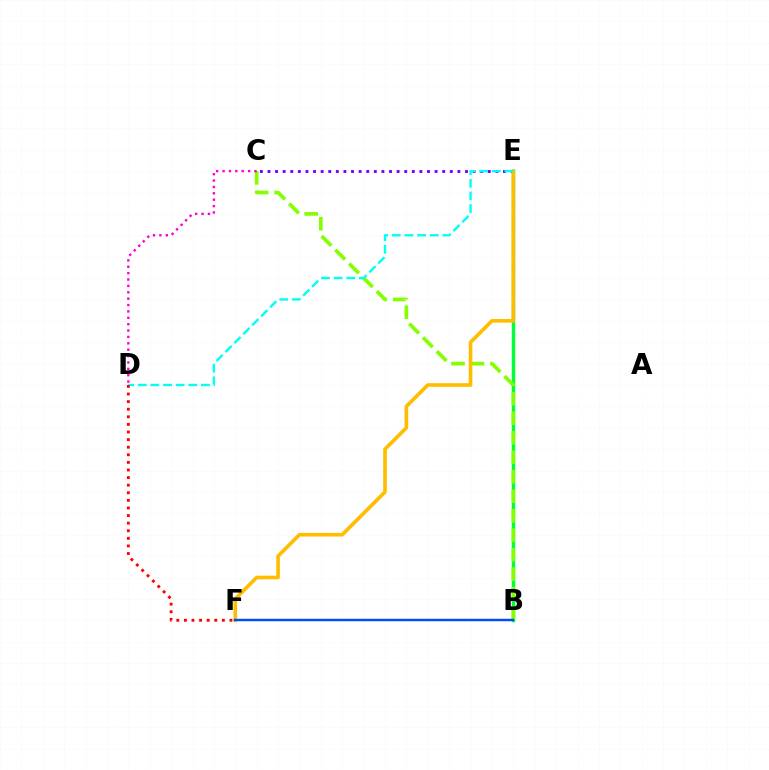{('C', 'E'): [{'color': '#7200ff', 'line_style': 'dotted', 'thickness': 2.06}], ('B', 'E'): [{'color': '#00ff39', 'line_style': 'solid', 'thickness': 2.46}], ('B', 'C'): [{'color': '#84ff00', 'line_style': 'dashed', 'thickness': 2.65}], ('C', 'D'): [{'color': '#ff00cf', 'line_style': 'dotted', 'thickness': 1.73}], ('E', 'F'): [{'color': '#ffbd00', 'line_style': 'solid', 'thickness': 2.62}], ('B', 'F'): [{'color': '#004bff', 'line_style': 'solid', 'thickness': 1.77}], ('D', 'E'): [{'color': '#00fff6', 'line_style': 'dashed', 'thickness': 1.72}], ('D', 'F'): [{'color': '#ff0000', 'line_style': 'dotted', 'thickness': 2.06}]}